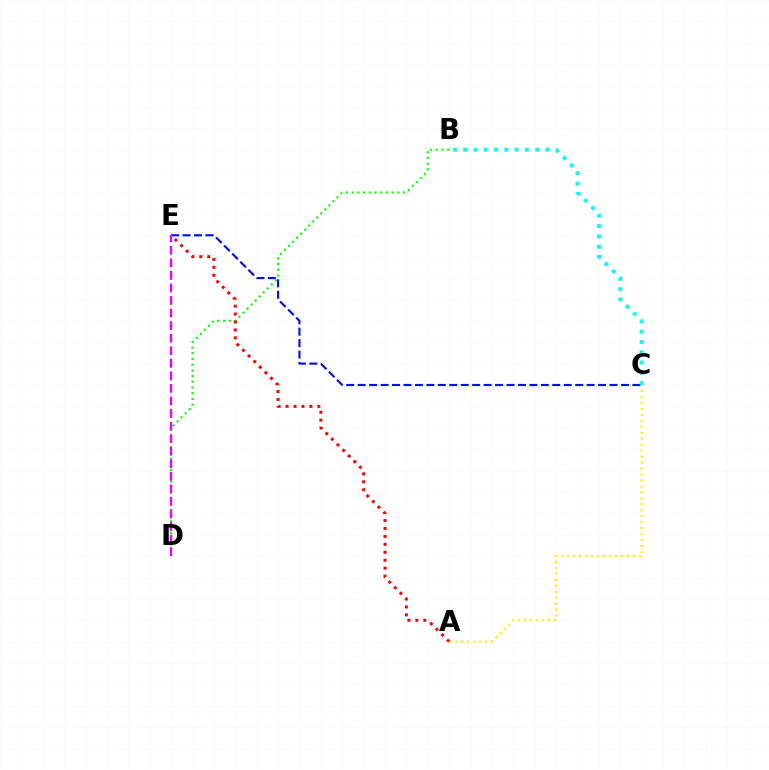{('A', 'C'): [{'color': '#fcf500', 'line_style': 'dotted', 'thickness': 1.62}], ('B', 'D'): [{'color': '#08ff00', 'line_style': 'dotted', 'thickness': 1.55}], ('C', 'E'): [{'color': '#0010ff', 'line_style': 'dashed', 'thickness': 1.56}], ('B', 'C'): [{'color': '#00fff6', 'line_style': 'dotted', 'thickness': 2.79}], ('A', 'E'): [{'color': '#ff0000', 'line_style': 'dotted', 'thickness': 2.16}], ('D', 'E'): [{'color': '#ee00ff', 'line_style': 'dashed', 'thickness': 1.71}]}